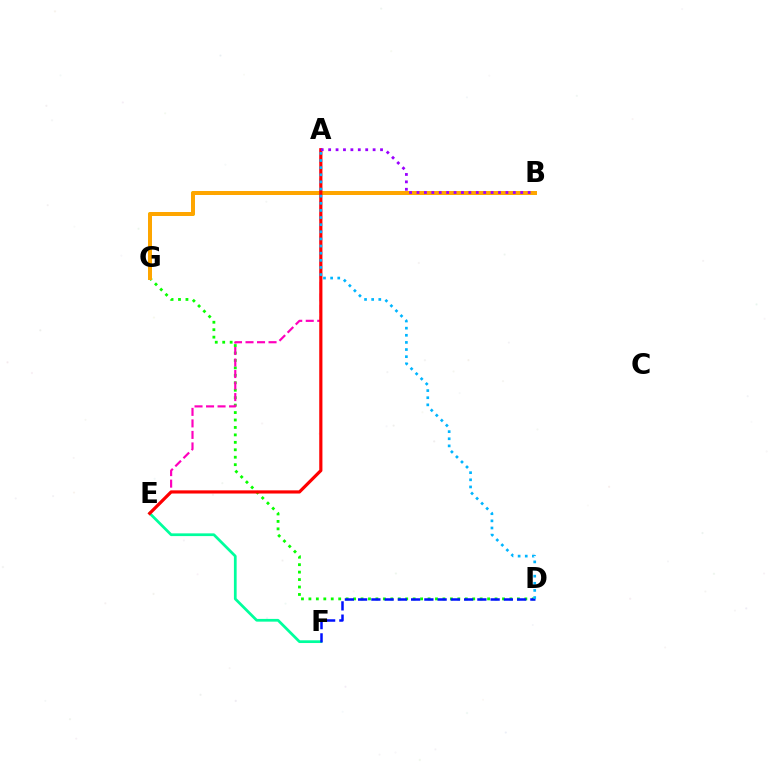{('E', 'F'): [{'color': '#00ff9d', 'line_style': 'solid', 'thickness': 1.97}], ('D', 'G'): [{'color': '#08ff00', 'line_style': 'dotted', 'thickness': 2.02}], ('B', 'G'): [{'color': '#b3ff00', 'line_style': 'solid', 'thickness': 2.76}, {'color': '#ffa500', 'line_style': 'solid', 'thickness': 2.85}], ('A', 'E'): [{'color': '#ff00bd', 'line_style': 'dashed', 'thickness': 1.56}, {'color': '#ff0000', 'line_style': 'solid', 'thickness': 2.29}], ('D', 'F'): [{'color': '#0010ff', 'line_style': 'dashed', 'thickness': 1.8}], ('A', 'D'): [{'color': '#00b5ff', 'line_style': 'dotted', 'thickness': 1.94}], ('A', 'B'): [{'color': '#9b00ff', 'line_style': 'dotted', 'thickness': 2.01}]}